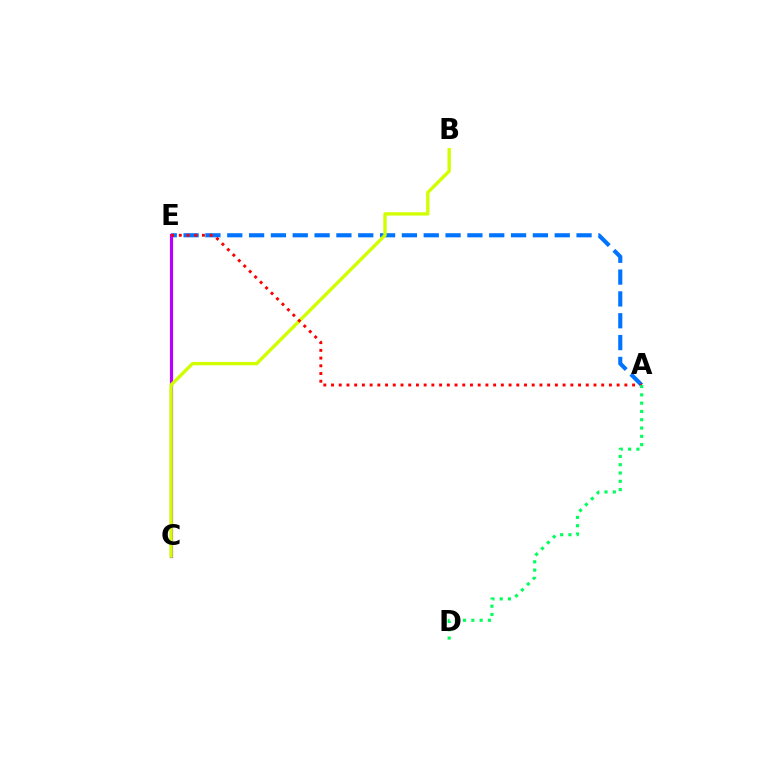{('A', 'E'): [{'color': '#0074ff', 'line_style': 'dashed', 'thickness': 2.97}, {'color': '#ff0000', 'line_style': 'dotted', 'thickness': 2.1}], ('C', 'E'): [{'color': '#b900ff', 'line_style': 'solid', 'thickness': 2.28}], ('B', 'C'): [{'color': '#d1ff00', 'line_style': 'solid', 'thickness': 2.4}], ('A', 'D'): [{'color': '#00ff5c', 'line_style': 'dotted', 'thickness': 2.25}]}